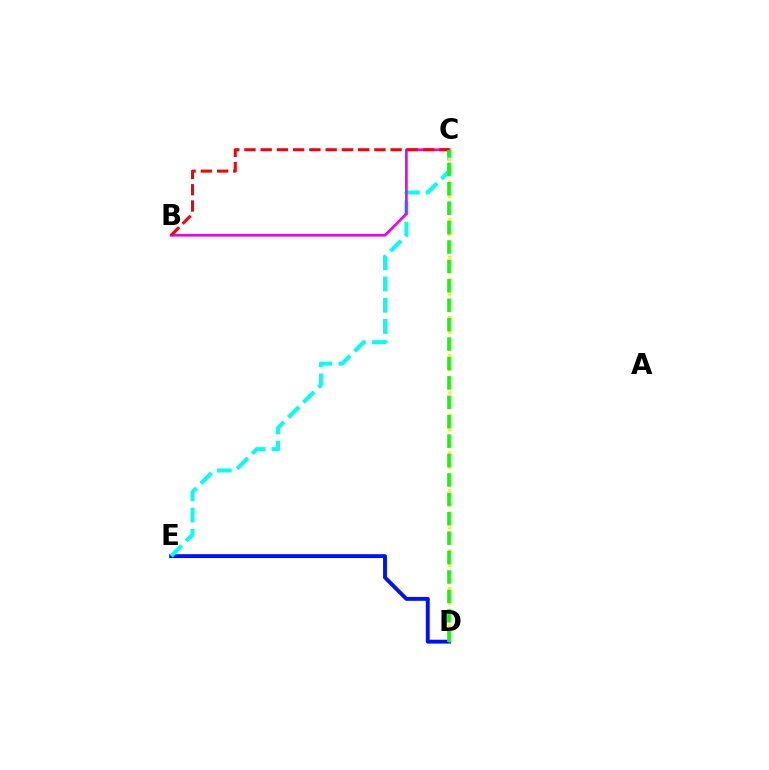{('D', 'E'): [{'color': '#0010ff', 'line_style': 'solid', 'thickness': 2.79}], ('C', 'E'): [{'color': '#00fff6', 'line_style': 'dashed', 'thickness': 2.88}], ('B', 'C'): [{'color': '#ee00ff', 'line_style': 'solid', 'thickness': 1.95}, {'color': '#ff0000', 'line_style': 'dashed', 'thickness': 2.21}], ('C', 'D'): [{'color': '#fcf500', 'line_style': 'dotted', 'thickness': 2.04}, {'color': '#08ff00', 'line_style': 'dashed', 'thickness': 2.64}]}